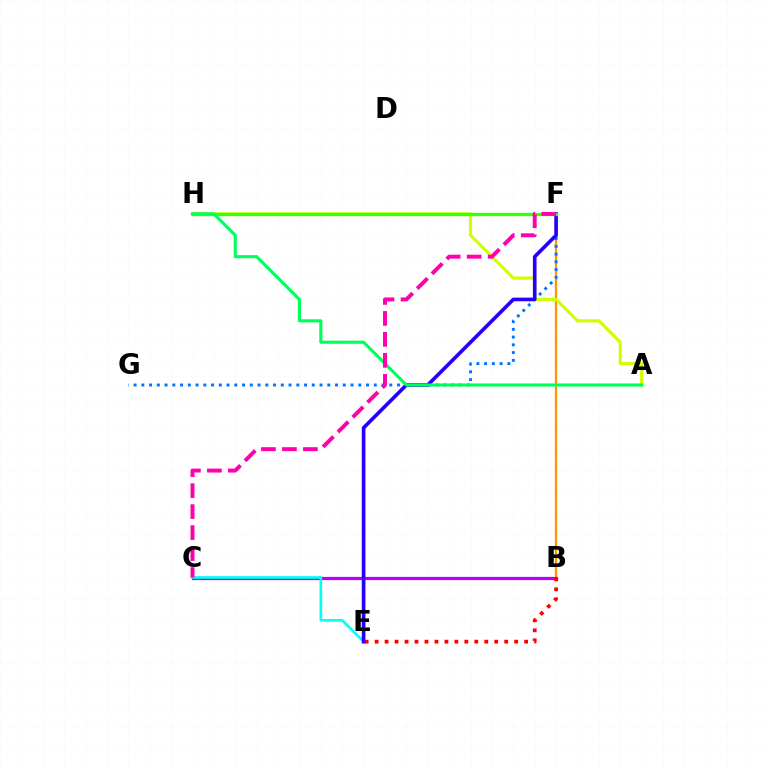{('B', 'F'): [{'color': '#ff9400', 'line_style': 'solid', 'thickness': 1.65}], ('B', 'C'): [{'color': '#b900ff', 'line_style': 'solid', 'thickness': 2.32}], ('C', 'E'): [{'color': '#00fff6', 'line_style': 'solid', 'thickness': 1.92}], ('F', 'G'): [{'color': '#0074ff', 'line_style': 'dotted', 'thickness': 2.11}], ('A', 'H'): [{'color': '#d1ff00', 'line_style': 'solid', 'thickness': 2.29}, {'color': '#00ff5c', 'line_style': 'solid', 'thickness': 2.24}], ('B', 'E'): [{'color': '#ff0000', 'line_style': 'dotted', 'thickness': 2.71}], ('E', 'F'): [{'color': '#2500ff', 'line_style': 'solid', 'thickness': 2.62}], ('F', 'H'): [{'color': '#3dff00', 'line_style': 'solid', 'thickness': 2.4}], ('C', 'F'): [{'color': '#ff00ac', 'line_style': 'dashed', 'thickness': 2.85}]}